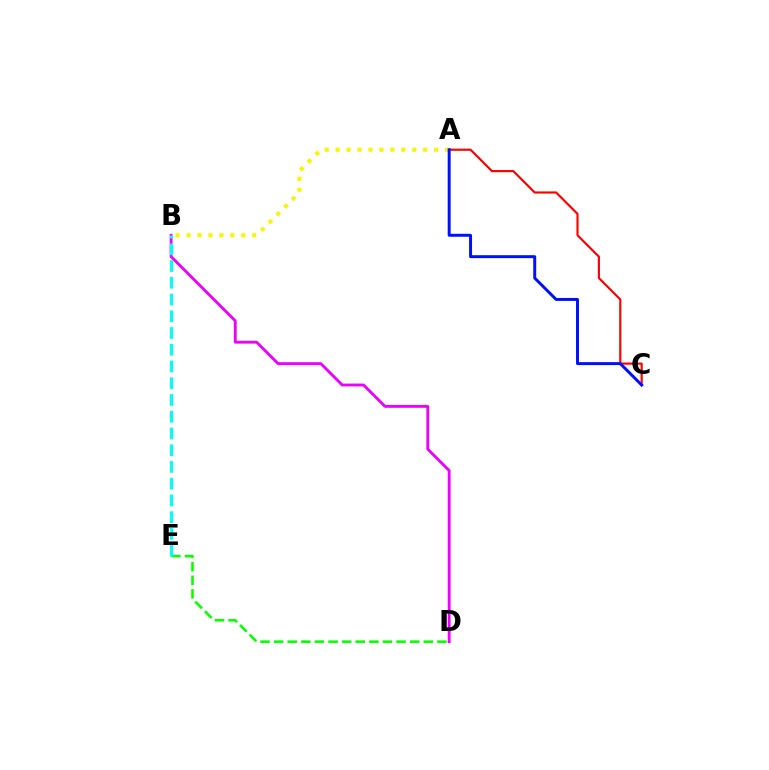{('D', 'E'): [{'color': '#08ff00', 'line_style': 'dashed', 'thickness': 1.85}], ('A', 'C'): [{'color': '#ff0000', 'line_style': 'solid', 'thickness': 1.55}, {'color': '#0010ff', 'line_style': 'solid', 'thickness': 2.13}], ('B', 'D'): [{'color': '#ee00ff', 'line_style': 'solid', 'thickness': 2.05}], ('A', 'B'): [{'color': '#fcf500', 'line_style': 'dotted', 'thickness': 2.97}], ('B', 'E'): [{'color': '#00fff6', 'line_style': 'dashed', 'thickness': 2.27}]}